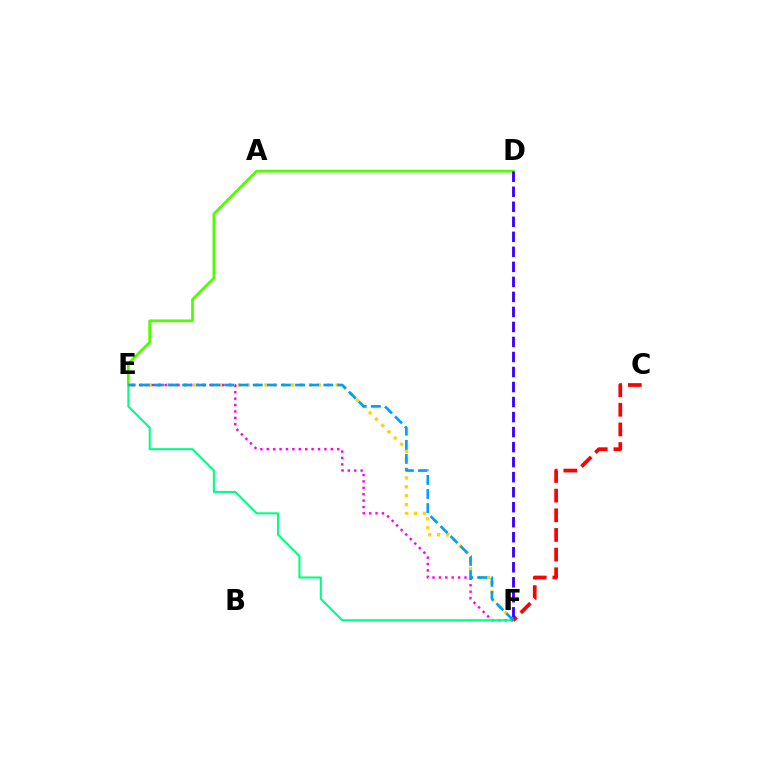{('E', 'F'): [{'color': '#ffd500', 'line_style': 'dotted', 'thickness': 2.42}, {'color': '#ff00ed', 'line_style': 'dotted', 'thickness': 1.74}, {'color': '#00ff86', 'line_style': 'solid', 'thickness': 1.5}, {'color': '#009eff', 'line_style': 'dashed', 'thickness': 1.92}], ('C', 'F'): [{'color': '#ff0000', 'line_style': 'dashed', 'thickness': 2.67}], ('D', 'E'): [{'color': '#4fff00', 'line_style': 'solid', 'thickness': 2.0}], ('D', 'F'): [{'color': '#3700ff', 'line_style': 'dashed', 'thickness': 2.04}]}